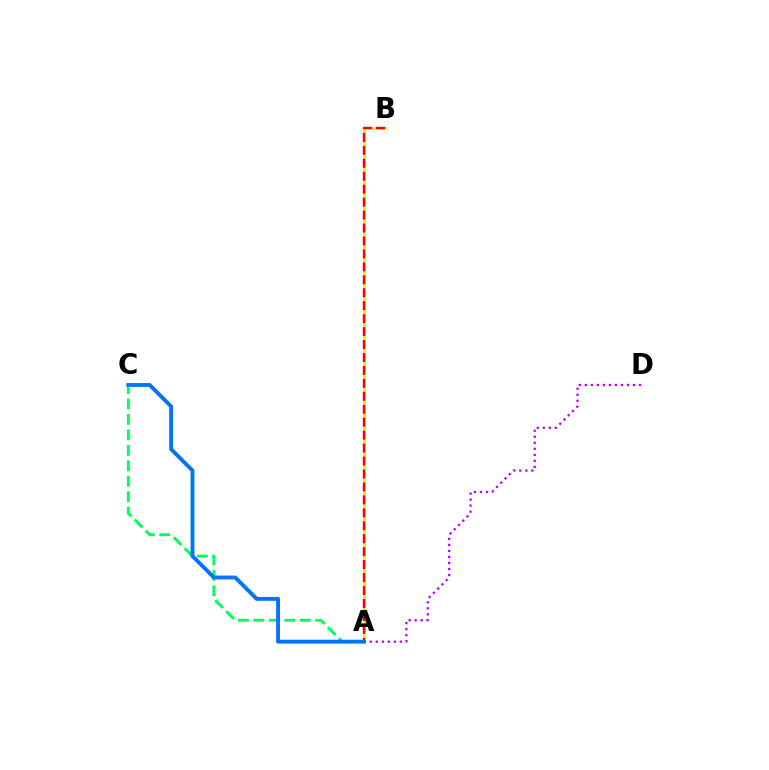{('A', 'B'): [{'color': '#d1ff00', 'line_style': 'solid', 'thickness': 2.11}, {'color': '#ff0000', 'line_style': 'dashed', 'thickness': 1.76}], ('A', 'C'): [{'color': '#00ff5c', 'line_style': 'dashed', 'thickness': 2.1}, {'color': '#0074ff', 'line_style': 'solid', 'thickness': 2.78}], ('A', 'D'): [{'color': '#b900ff', 'line_style': 'dotted', 'thickness': 1.64}]}